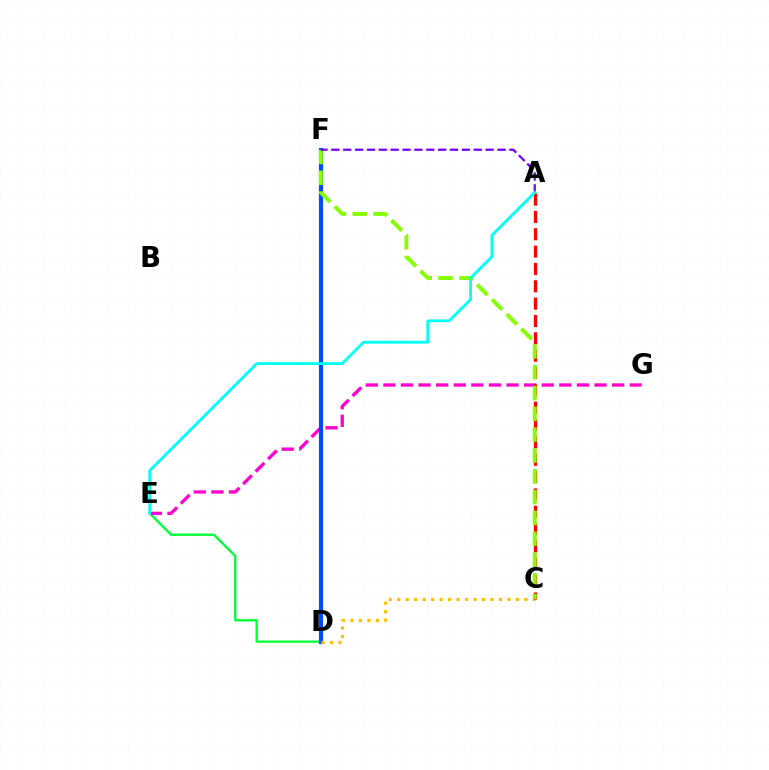{('D', 'E'): [{'color': '#00ff39', 'line_style': 'solid', 'thickness': 1.69}], ('E', 'G'): [{'color': '#ff00cf', 'line_style': 'dashed', 'thickness': 2.39}], ('D', 'F'): [{'color': '#004bff', 'line_style': 'solid', 'thickness': 2.99}], ('C', 'D'): [{'color': '#ffbd00', 'line_style': 'dotted', 'thickness': 2.3}], ('A', 'C'): [{'color': '#ff0000', 'line_style': 'dashed', 'thickness': 2.36}], ('C', 'F'): [{'color': '#84ff00', 'line_style': 'dashed', 'thickness': 2.83}], ('A', 'F'): [{'color': '#7200ff', 'line_style': 'dashed', 'thickness': 1.61}], ('A', 'E'): [{'color': '#00fff6', 'line_style': 'solid', 'thickness': 2.01}]}